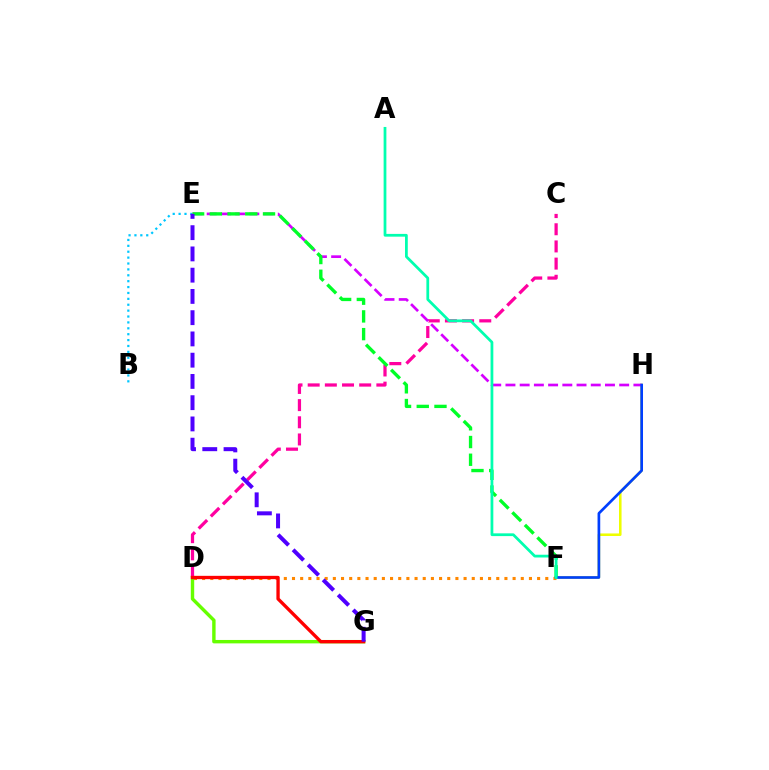{('B', 'E'): [{'color': '#00c7ff', 'line_style': 'dotted', 'thickness': 1.6}], ('D', 'G'): [{'color': '#66ff00', 'line_style': 'solid', 'thickness': 2.46}, {'color': '#ff0000', 'line_style': 'solid', 'thickness': 2.4}], ('F', 'H'): [{'color': '#eeff00', 'line_style': 'solid', 'thickness': 1.84}, {'color': '#003fff', 'line_style': 'solid', 'thickness': 1.93}], ('D', 'F'): [{'color': '#ff8800', 'line_style': 'dotted', 'thickness': 2.22}], ('C', 'D'): [{'color': '#ff00a0', 'line_style': 'dashed', 'thickness': 2.33}], ('E', 'H'): [{'color': '#d600ff', 'line_style': 'dashed', 'thickness': 1.93}], ('E', 'F'): [{'color': '#00ff27', 'line_style': 'dashed', 'thickness': 2.41}], ('A', 'F'): [{'color': '#00ffaf', 'line_style': 'solid', 'thickness': 1.99}], ('E', 'G'): [{'color': '#4f00ff', 'line_style': 'dashed', 'thickness': 2.89}]}